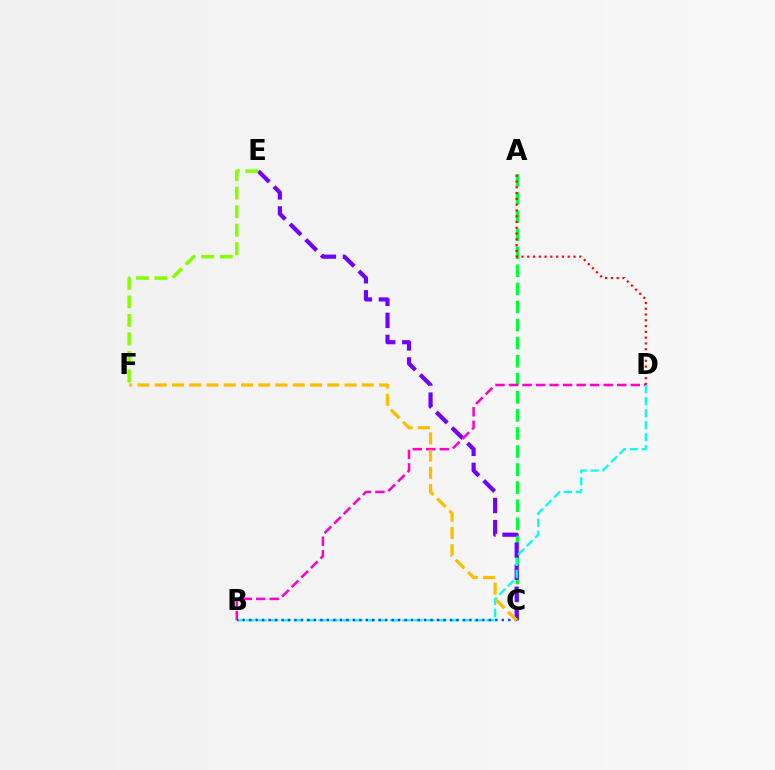{('A', 'C'): [{'color': '#00ff39', 'line_style': 'dashed', 'thickness': 2.46}], ('C', 'E'): [{'color': '#7200ff', 'line_style': 'dashed', 'thickness': 2.99}], ('B', 'D'): [{'color': '#ff00cf', 'line_style': 'dashed', 'thickness': 1.84}, {'color': '#00fff6', 'line_style': 'dashed', 'thickness': 1.63}], ('B', 'C'): [{'color': '#004bff', 'line_style': 'dotted', 'thickness': 1.76}], ('C', 'F'): [{'color': '#ffbd00', 'line_style': 'dashed', 'thickness': 2.34}], ('A', 'D'): [{'color': '#ff0000', 'line_style': 'dotted', 'thickness': 1.57}], ('E', 'F'): [{'color': '#84ff00', 'line_style': 'dashed', 'thickness': 2.52}]}